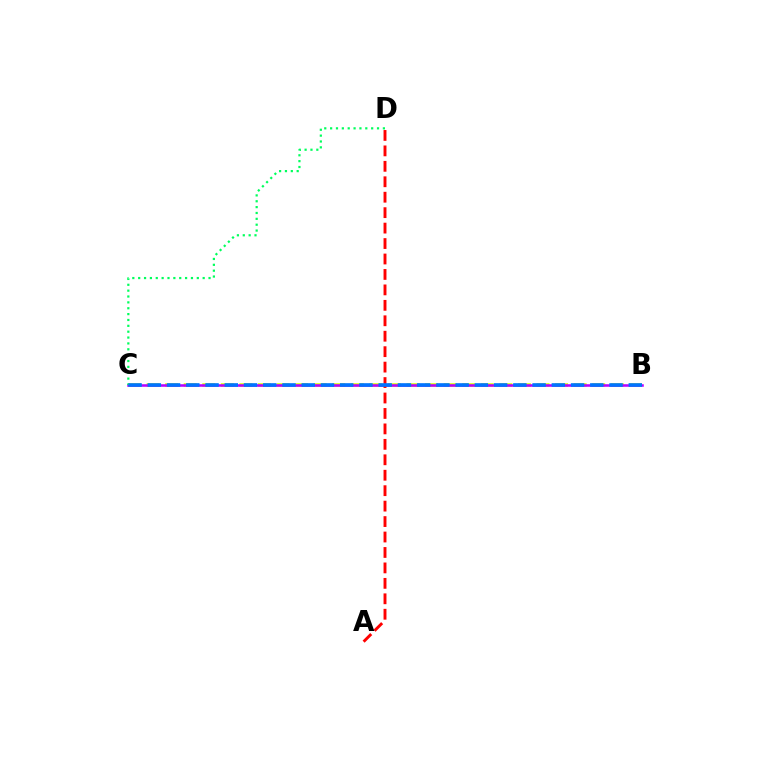{('B', 'C'): [{'color': '#d1ff00', 'line_style': 'dashed', 'thickness': 2.52}, {'color': '#b900ff', 'line_style': 'solid', 'thickness': 1.83}, {'color': '#0074ff', 'line_style': 'dashed', 'thickness': 2.61}], ('A', 'D'): [{'color': '#ff0000', 'line_style': 'dashed', 'thickness': 2.1}], ('C', 'D'): [{'color': '#00ff5c', 'line_style': 'dotted', 'thickness': 1.59}]}